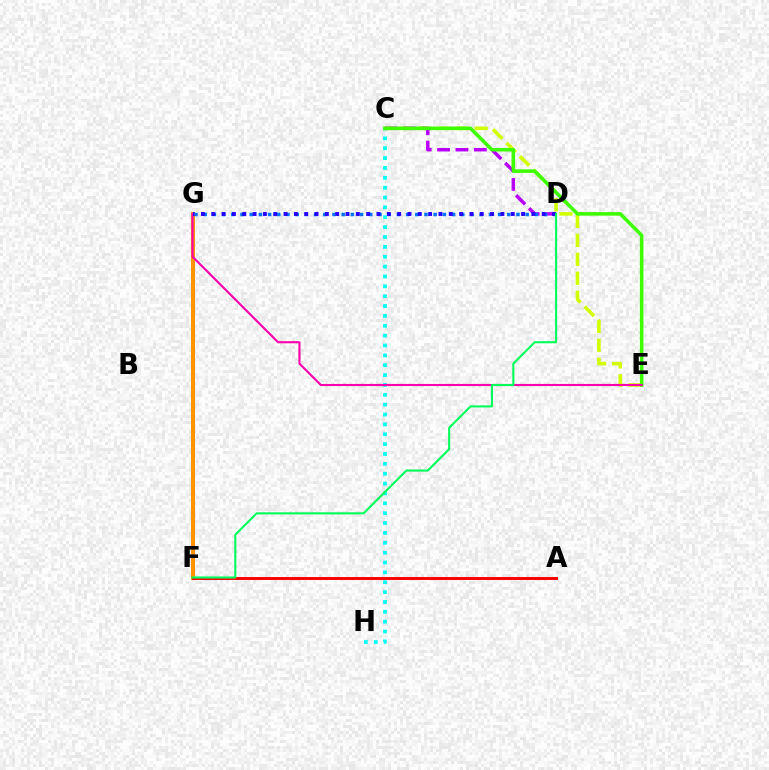{('C', 'E'): [{'color': '#d1ff00', 'line_style': 'dashed', 'thickness': 2.58}, {'color': '#3dff00', 'line_style': 'solid', 'thickness': 2.56}], ('C', 'H'): [{'color': '#00fff6', 'line_style': 'dotted', 'thickness': 2.68}], ('C', 'D'): [{'color': '#b900ff', 'line_style': 'dashed', 'thickness': 2.5}], ('F', 'G'): [{'color': '#ff9400', 'line_style': 'solid', 'thickness': 2.95}], ('A', 'F'): [{'color': '#ff0000', 'line_style': 'solid', 'thickness': 2.13}], ('E', 'G'): [{'color': '#ff00ac', 'line_style': 'solid', 'thickness': 1.52}], ('D', 'G'): [{'color': '#0074ff', 'line_style': 'dotted', 'thickness': 2.5}, {'color': '#2500ff', 'line_style': 'dotted', 'thickness': 2.81}], ('D', 'F'): [{'color': '#00ff5c', 'line_style': 'solid', 'thickness': 1.52}]}